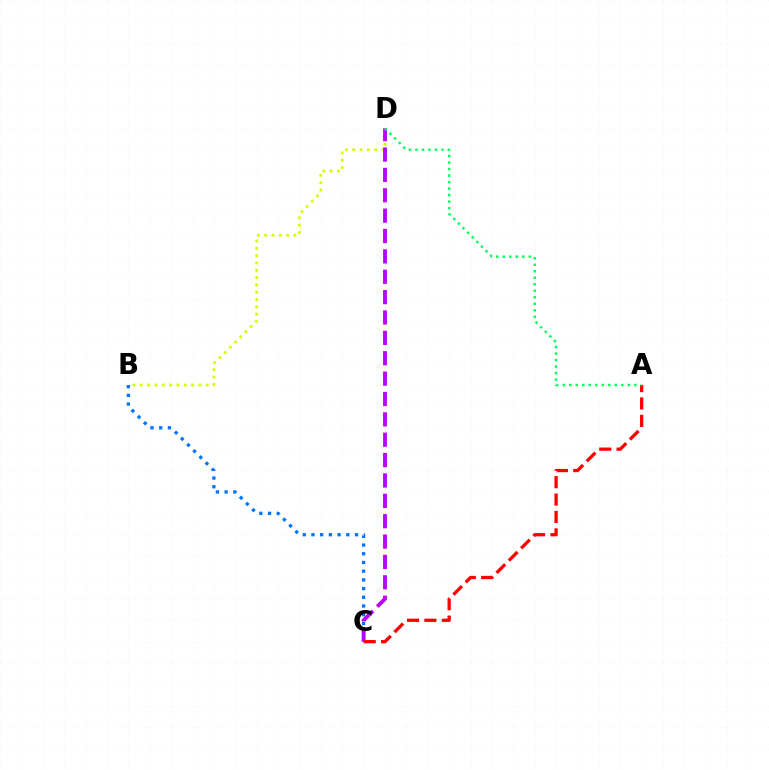{('B', 'D'): [{'color': '#d1ff00', 'line_style': 'dotted', 'thickness': 1.99}], ('B', 'C'): [{'color': '#0074ff', 'line_style': 'dotted', 'thickness': 2.37}], ('C', 'D'): [{'color': '#b900ff', 'line_style': 'dashed', 'thickness': 2.77}], ('A', 'C'): [{'color': '#ff0000', 'line_style': 'dashed', 'thickness': 2.36}], ('A', 'D'): [{'color': '#00ff5c', 'line_style': 'dotted', 'thickness': 1.77}]}